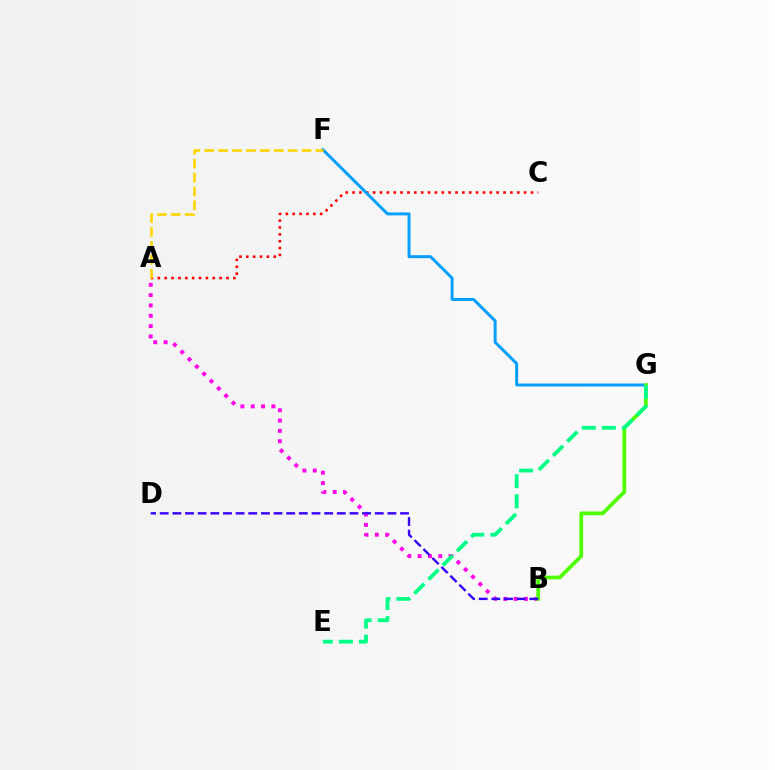{('A', 'C'): [{'color': '#ff0000', 'line_style': 'dotted', 'thickness': 1.86}], ('A', 'B'): [{'color': '#ff00ed', 'line_style': 'dotted', 'thickness': 2.81}], ('F', 'G'): [{'color': '#009eff', 'line_style': 'solid', 'thickness': 2.12}], ('B', 'G'): [{'color': '#4fff00', 'line_style': 'solid', 'thickness': 2.69}], ('A', 'F'): [{'color': '#ffd500', 'line_style': 'dashed', 'thickness': 1.89}], ('B', 'D'): [{'color': '#3700ff', 'line_style': 'dashed', 'thickness': 1.72}], ('E', 'G'): [{'color': '#00ff86', 'line_style': 'dashed', 'thickness': 2.73}]}